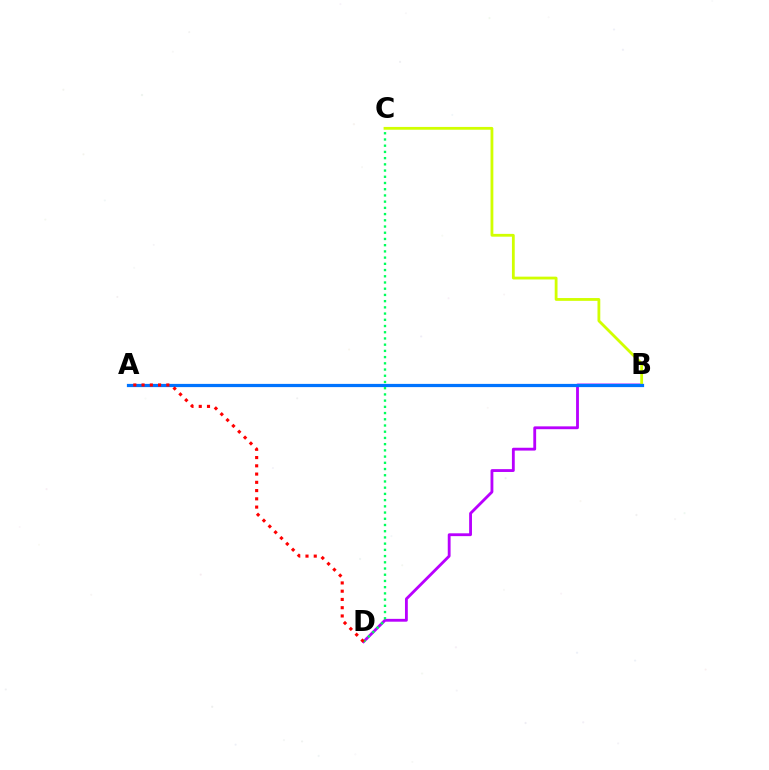{('B', 'D'): [{'color': '#b900ff', 'line_style': 'solid', 'thickness': 2.04}], ('B', 'C'): [{'color': '#d1ff00', 'line_style': 'solid', 'thickness': 2.02}], ('A', 'B'): [{'color': '#0074ff', 'line_style': 'solid', 'thickness': 2.32}], ('C', 'D'): [{'color': '#00ff5c', 'line_style': 'dotted', 'thickness': 1.69}], ('A', 'D'): [{'color': '#ff0000', 'line_style': 'dotted', 'thickness': 2.24}]}